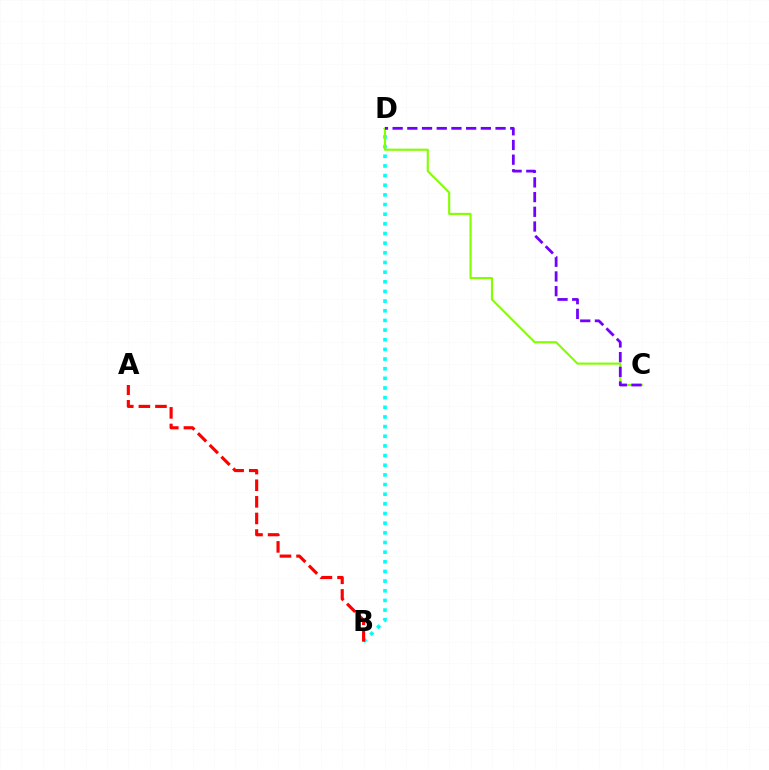{('B', 'D'): [{'color': '#00fff6', 'line_style': 'dotted', 'thickness': 2.62}], ('C', 'D'): [{'color': '#84ff00', 'line_style': 'solid', 'thickness': 1.53}, {'color': '#7200ff', 'line_style': 'dashed', 'thickness': 2.0}], ('A', 'B'): [{'color': '#ff0000', 'line_style': 'dashed', 'thickness': 2.26}]}